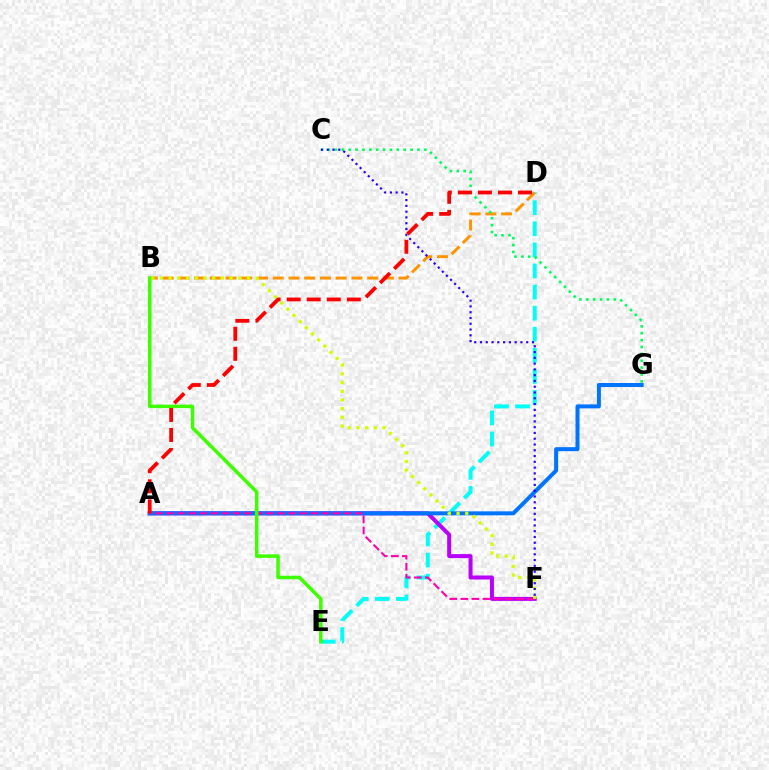{('D', 'E'): [{'color': '#00fff6', 'line_style': 'dashed', 'thickness': 2.86}], ('A', 'F'): [{'color': '#b900ff', 'line_style': 'solid', 'thickness': 2.88}, {'color': '#ff00ac', 'line_style': 'dashed', 'thickness': 1.51}], ('A', 'G'): [{'color': '#0074ff', 'line_style': 'solid', 'thickness': 2.88}], ('B', 'D'): [{'color': '#ff9400', 'line_style': 'dashed', 'thickness': 2.14}], ('C', 'G'): [{'color': '#00ff5c', 'line_style': 'dotted', 'thickness': 1.87}], ('B', 'E'): [{'color': '#3dff00', 'line_style': 'solid', 'thickness': 2.52}], ('B', 'F'): [{'color': '#d1ff00', 'line_style': 'dotted', 'thickness': 2.37}], ('C', 'F'): [{'color': '#2500ff', 'line_style': 'dotted', 'thickness': 1.57}], ('A', 'D'): [{'color': '#ff0000', 'line_style': 'dashed', 'thickness': 2.72}]}